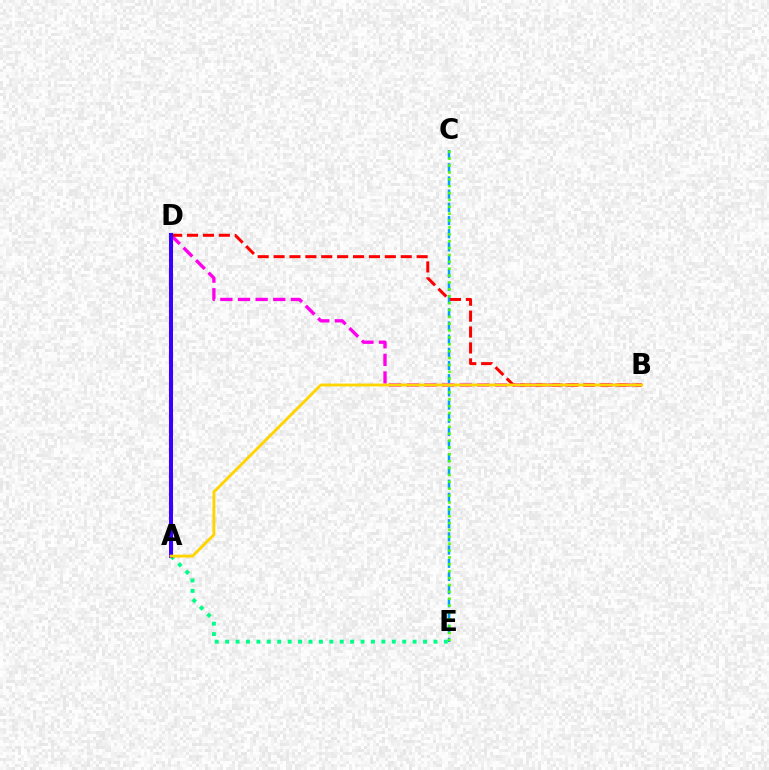{('C', 'E'): [{'color': '#009eff', 'line_style': 'dashed', 'thickness': 1.79}, {'color': '#4fff00', 'line_style': 'dotted', 'thickness': 1.87}], ('B', 'D'): [{'color': '#ff00ed', 'line_style': 'dashed', 'thickness': 2.4}, {'color': '#ff0000', 'line_style': 'dashed', 'thickness': 2.16}], ('A', 'E'): [{'color': '#00ff86', 'line_style': 'dotted', 'thickness': 2.83}], ('A', 'D'): [{'color': '#3700ff', 'line_style': 'solid', 'thickness': 2.92}], ('A', 'B'): [{'color': '#ffd500', 'line_style': 'solid', 'thickness': 2.07}]}